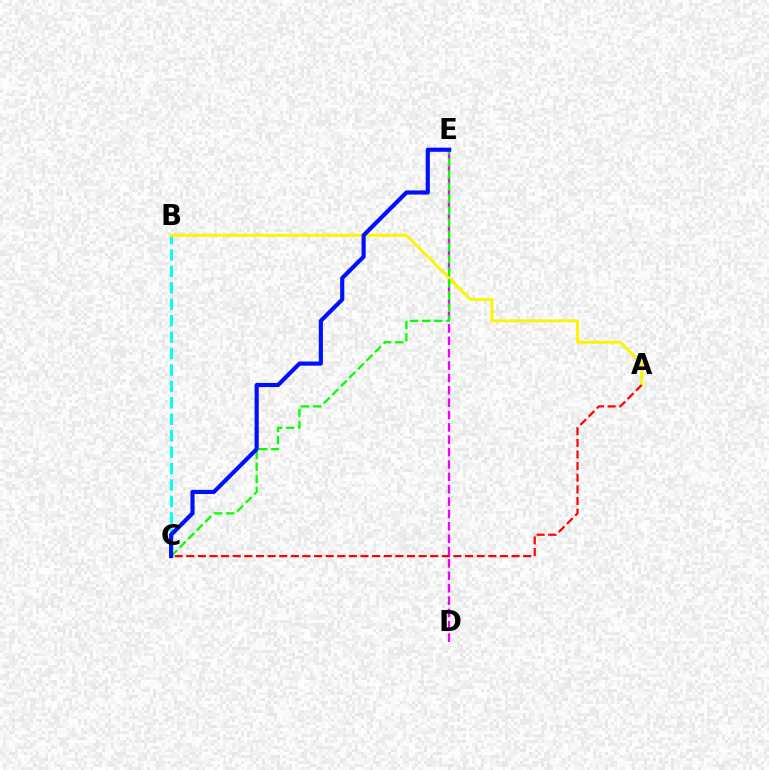{('B', 'C'): [{'color': '#00fff6', 'line_style': 'dashed', 'thickness': 2.23}], ('D', 'E'): [{'color': '#ee00ff', 'line_style': 'dashed', 'thickness': 1.68}], ('A', 'B'): [{'color': '#fcf500', 'line_style': 'solid', 'thickness': 2.12}], ('C', 'E'): [{'color': '#08ff00', 'line_style': 'dashed', 'thickness': 1.64}, {'color': '#0010ff', 'line_style': 'solid', 'thickness': 2.98}], ('A', 'C'): [{'color': '#ff0000', 'line_style': 'dashed', 'thickness': 1.58}]}